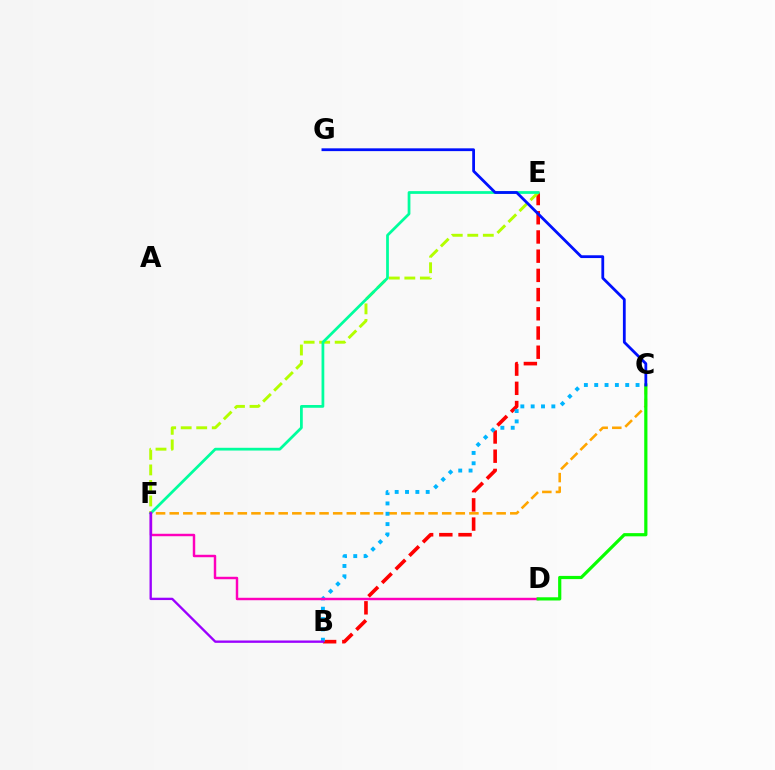{('C', 'F'): [{'color': '#ffa500', 'line_style': 'dashed', 'thickness': 1.85}], ('B', 'E'): [{'color': '#ff0000', 'line_style': 'dashed', 'thickness': 2.61}], ('E', 'F'): [{'color': '#b3ff00', 'line_style': 'dashed', 'thickness': 2.11}, {'color': '#00ff9d', 'line_style': 'solid', 'thickness': 1.98}], ('B', 'C'): [{'color': '#00b5ff', 'line_style': 'dotted', 'thickness': 2.81}], ('D', 'F'): [{'color': '#ff00bd', 'line_style': 'solid', 'thickness': 1.76}], ('C', 'D'): [{'color': '#08ff00', 'line_style': 'solid', 'thickness': 2.3}], ('B', 'F'): [{'color': '#9b00ff', 'line_style': 'solid', 'thickness': 1.69}], ('C', 'G'): [{'color': '#0010ff', 'line_style': 'solid', 'thickness': 2.01}]}